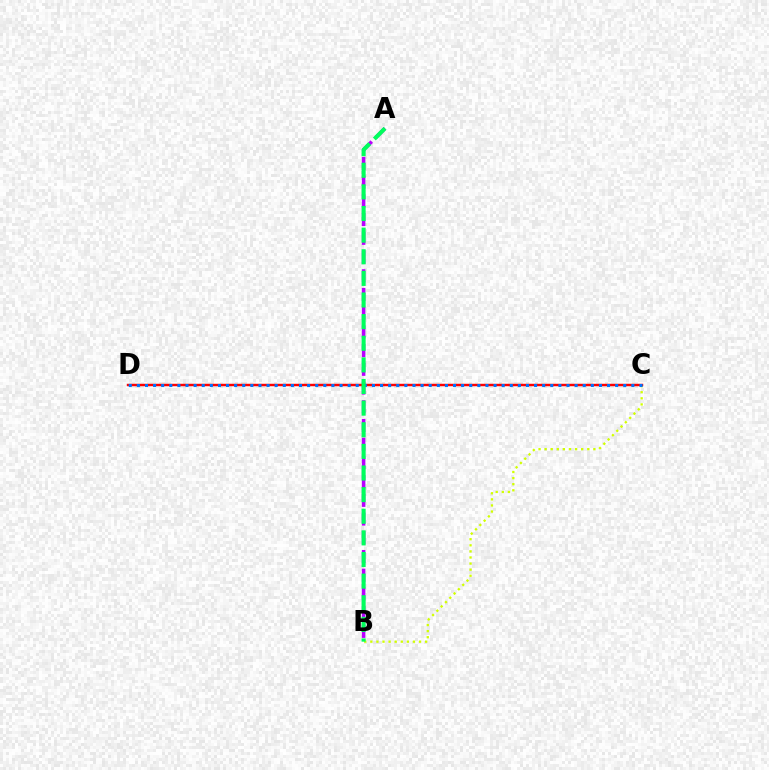{('B', 'C'): [{'color': '#d1ff00', 'line_style': 'dotted', 'thickness': 1.65}], ('A', 'B'): [{'color': '#b900ff', 'line_style': 'dashed', 'thickness': 2.54}, {'color': '#00ff5c', 'line_style': 'dashed', 'thickness': 2.94}], ('C', 'D'): [{'color': '#ff0000', 'line_style': 'solid', 'thickness': 1.77}, {'color': '#0074ff', 'line_style': 'dotted', 'thickness': 2.2}]}